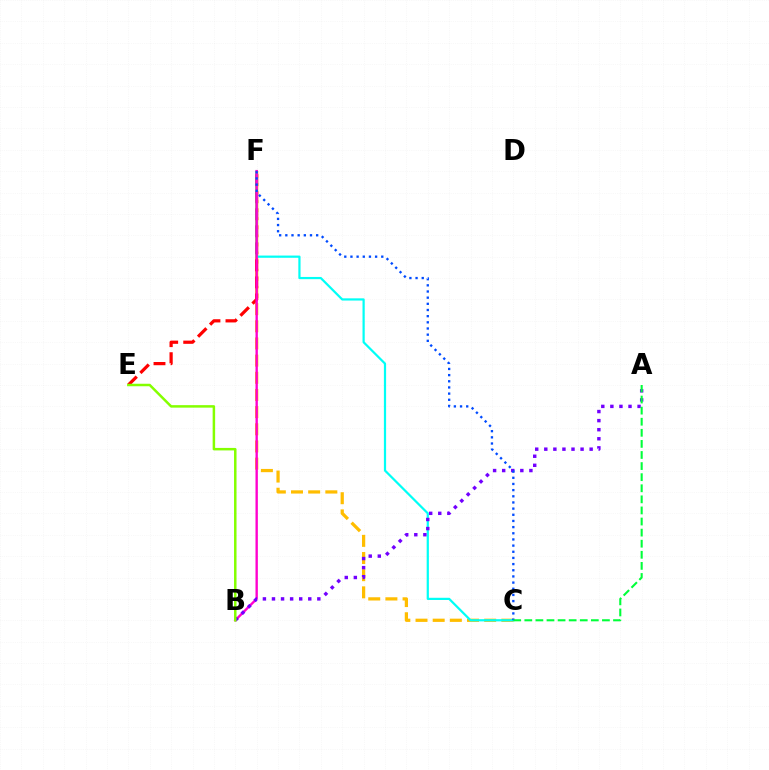{('C', 'F'): [{'color': '#ffbd00', 'line_style': 'dashed', 'thickness': 2.33}, {'color': '#00fff6', 'line_style': 'solid', 'thickness': 1.6}, {'color': '#004bff', 'line_style': 'dotted', 'thickness': 1.67}], ('E', 'F'): [{'color': '#ff0000', 'line_style': 'dashed', 'thickness': 2.31}], ('B', 'F'): [{'color': '#ff00cf', 'line_style': 'solid', 'thickness': 1.71}], ('A', 'B'): [{'color': '#7200ff', 'line_style': 'dotted', 'thickness': 2.46}], ('B', 'E'): [{'color': '#84ff00', 'line_style': 'solid', 'thickness': 1.8}], ('A', 'C'): [{'color': '#00ff39', 'line_style': 'dashed', 'thickness': 1.51}]}